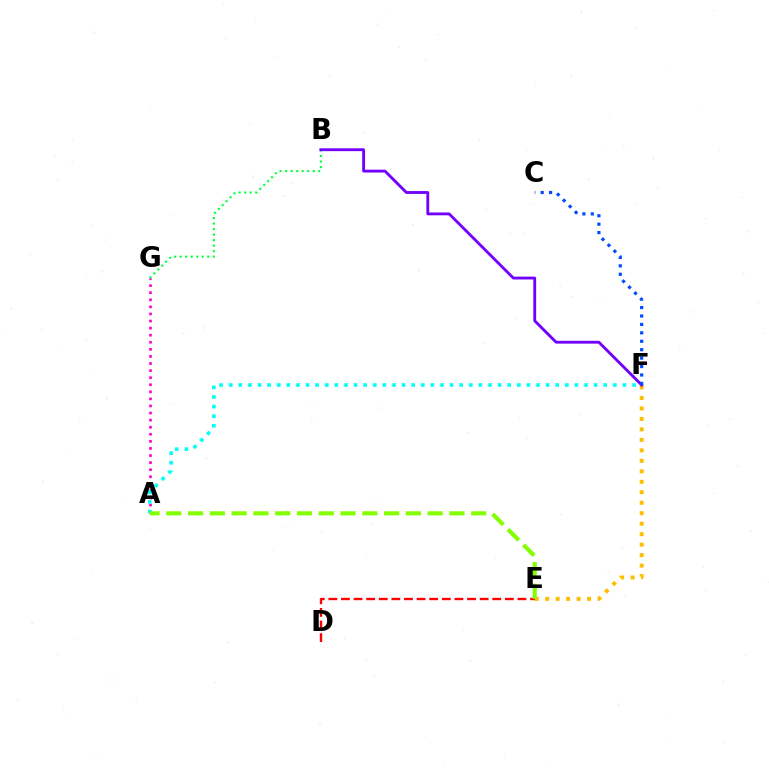{('B', 'G'): [{'color': '#00ff39', 'line_style': 'dotted', 'thickness': 1.5}], ('E', 'F'): [{'color': '#ffbd00', 'line_style': 'dotted', 'thickness': 2.85}], ('A', 'G'): [{'color': '#ff00cf', 'line_style': 'dotted', 'thickness': 1.92}], ('D', 'E'): [{'color': '#ff0000', 'line_style': 'dashed', 'thickness': 1.71}], ('B', 'F'): [{'color': '#7200ff', 'line_style': 'solid', 'thickness': 2.04}], ('A', 'F'): [{'color': '#00fff6', 'line_style': 'dotted', 'thickness': 2.61}], ('A', 'E'): [{'color': '#84ff00', 'line_style': 'dashed', 'thickness': 2.96}], ('C', 'F'): [{'color': '#004bff', 'line_style': 'dotted', 'thickness': 2.29}]}